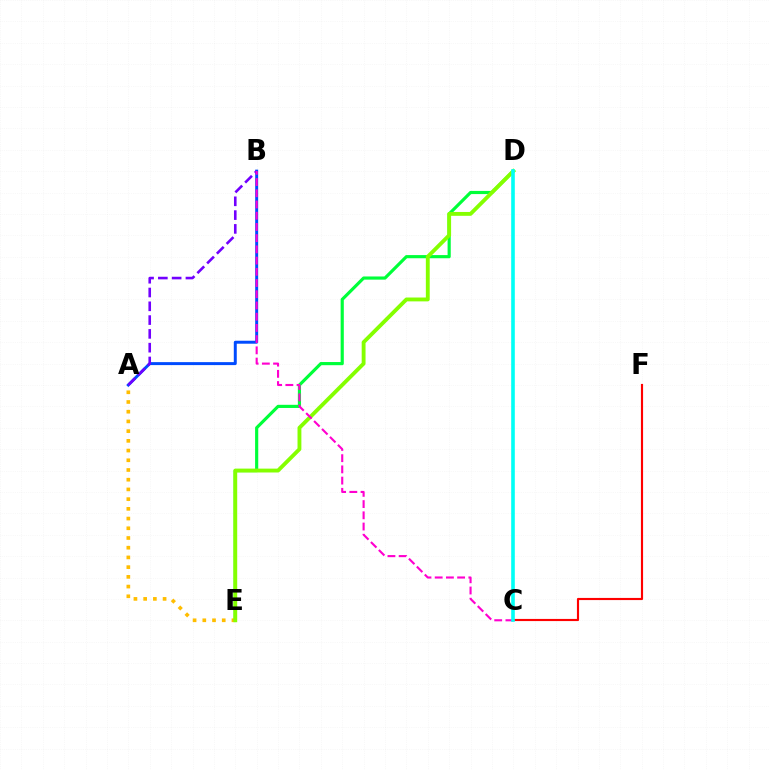{('A', 'B'): [{'color': '#004bff', 'line_style': 'solid', 'thickness': 2.14}, {'color': '#7200ff', 'line_style': 'dashed', 'thickness': 1.87}], ('D', 'E'): [{'color': '#00ff39', 'line_style': 'solid', 'thickness': 2.28}, {'color': '#84ff00', 'line_style': 'solid', 'thickness': 2.78}], ('C', 'F'): [{'color': '#ff0000', 'line_style': 'solid', 'thickness': 1.55}], ('A', 'E'): [{'color': '#ffbd00', 'line_style': 'dotted', 'thickness': 2.64}], ('B', 'C'): [{'color': '#ff00cf', 'line_style': 'dashed', 'thickness': 1.52}], ('C', 'D'): [{'color': '#00fff6', 'line_style': 'solid', 'thickness': 2.61}]}